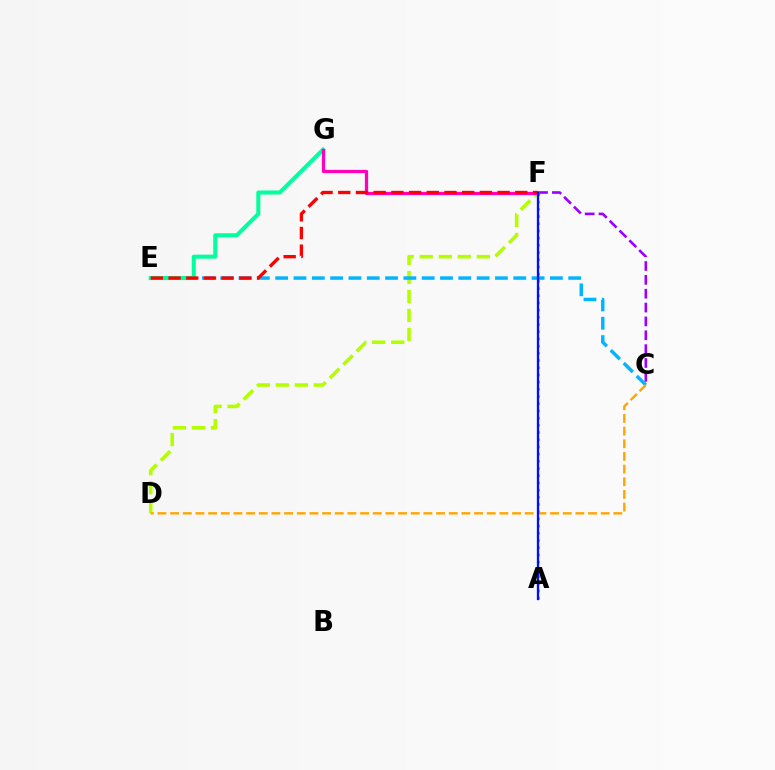{('D', 'F'): [{'color': '#b3ff00', 'line_style': 'dashed', 'thickness': 2.58}], ('C', 'E'): [{'color': '#00b5ff', 'line_style': 'dashed', 'thickness': 2.49}], ('C', 'F'): [{'color': '#9b00ff', 'line_style': 'dashed', 'thickness': 1.88}], ('E', 'G'): [{'color': '#00ff9d', 'line_style': 'solid', 'thickness': 2.91}], ('A', 'F'): [{'color': '#08ff00', 'line_style': 'dotted', 'thickness': 1.96}, {'color': '#0010ff', 'line_style': 'solid', 'thickness': 1.66}], ('F', 'G'): [{'color': '#ff00bd', 'line_style': 'solid', 'thickness': 2.34}], ('E', 'F'): [{'color': '#ff0000', 'line_style': 'dashed', 'thickness': 2.4}], ('C', 'D'): [{'color': '#ffa500', 'line_style': 'dashed', 'thickness': 1.72}]}